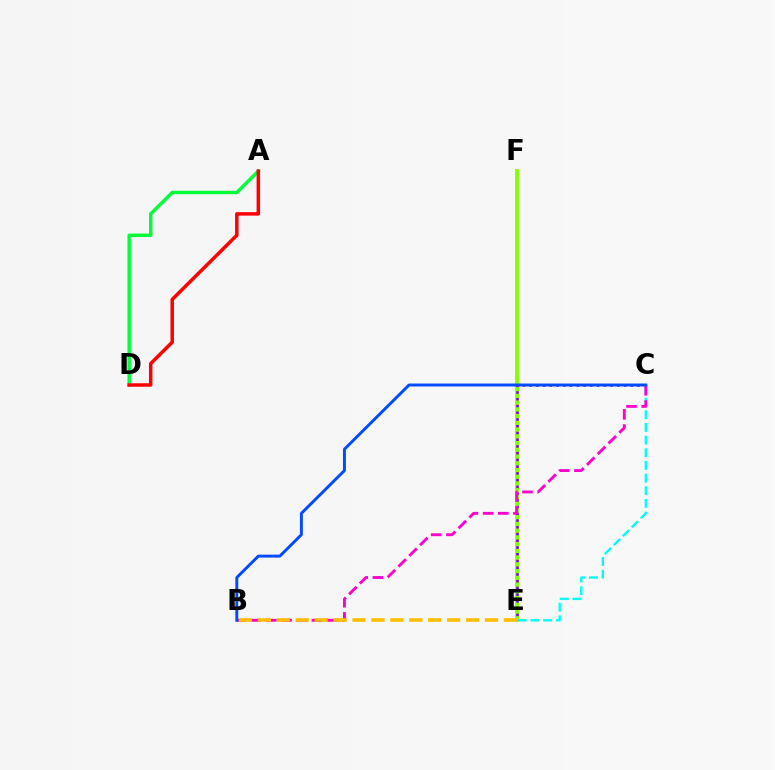{('E', 'F'): [{'color': '#84ff00', 'line_style': 'solid', 'thickness': 2.78}], ('C', 'E'): [{'color': '#00fff6', 'line_style': 'dashed', 'thickness': 1.72}, {'color': '#7200ff', 'line_style': 'dotted', 'thickness': 1.83}], ('A', 'D'): [{'color': '#00ff39', 'line_style': 'solid', 'thickness': 2.47}, {'color': '#ff0000', 'line_style': 'solid', 'thickness': 2.5}], ('B', 'C'): [{'color': '#ff00cf', 'line_style': 'dashed', 'thickness': 2.06}, {'color': '#004bff', 'line_style': 'solid', 'thickness': 2.11}], ('B', 'E'): [{'color': '#ffbd00', 'line_style': 'dashed', 'thickness': 2.57}]}